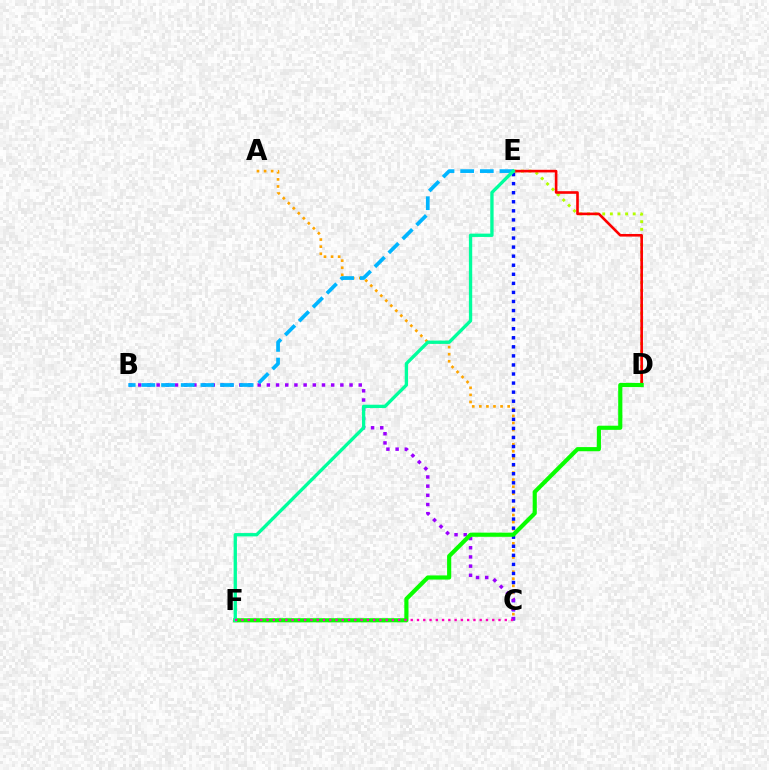{('D', 'E'): [{'color': '#b3ff00', 'line_style': 'dotted', 'thickness': 2.07}, {'color': '#ff0000', 'line_style': 'solid', 'thickness': 1.89}], ('A', 'C'): [{'color': '#ffa500', 'line_style': 'dotted', 'thickness': 1.92}], ('C', 'E'): [{'color': '#0010ff', 'line_style': 'dotted', 'thickness': 2.46}], ('B', 'C'): [{'color': '#9b00ff', 'line_style': 'dotted', 'thickness': 2.5}], ('D', 'F'): [{'color': '#08ff00', 'line_style': 'solid', 'thickness': 2.98}], ('B', 'E'): [{'color': '#00b5ff', 'line_style': 'dashed', 'thickness': 2.67}], ('E', 'F'): [{'color': '#00ff9d', 'line_style': 'solid', 'thickness': 2.39}], ('C', 'F'): [{'color': '#ff00bd', 'line_style': 'dotted', 'thickness': 1.7}]}